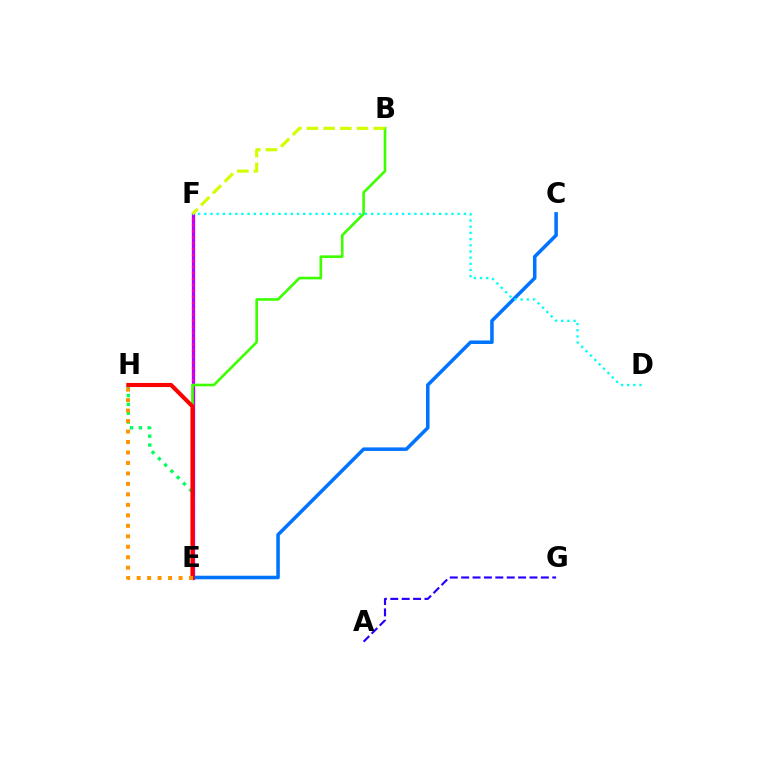{('E', 'F'): [{'color': '#b900ff', 'line_style': 'solid', 'thickness': 2.36}, {'color': '#ff00ac', 'line_style': 'dotted', 'thickness': 1.62}], ('E', 'H'): [{'color': '#00ff5c', 'line_style': 'dotted', 'thickness': 2.41}, {'color': '#ff0000', 'line_style': 'solid', 'thickness': 2.96}, {'color': '#ff9400', 'line_style': 'dotted', 'thickness': 2.85}], ('C', 'E'): [{'color': '#0074ff', 'line_style': 'solid', 'thickness': 2.54}], ('B', 'E'): [{'color': '#3dff00', 'line_style': 'solid', 'thickness': 1.9}], ('D', 'F'): [{'color': '#00fff6', 'line_style': 'dotted', 'thickness': 1.68}], ('A', 'G'): [{'color': '#2500ff', 'line_style': 'dashed', 'thickness': 1.55}], ('B', 'F'): [{'color': '#d1ff00', 'line_style': 'dashed', 'thickness': 2.26}]}